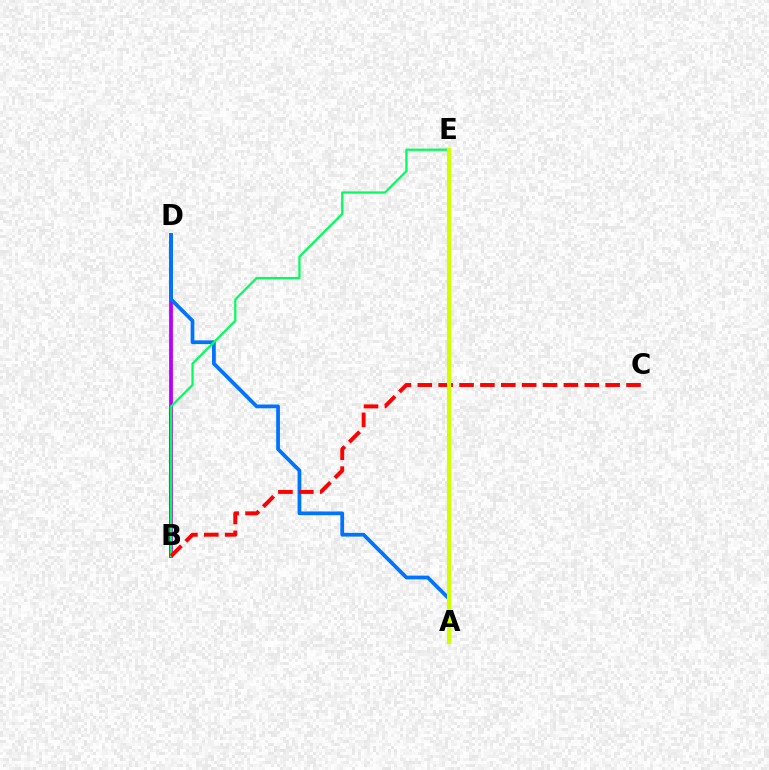{('B', 'D'): [{'color': '#b900ff', 'line_style': 'solid', 'thickness': 2.74}], ('A', 'D'): [{'color': '#0074ff', 'line_style': 'solid', 'thickness': 2.7}], ('B', 'E'): [{'color': '#00ff5c', 'line_style': 'solid', 'thickness': 1.6}], ('B', 'C'): [{'color': '#ff0000', 'line_style': 'dashed', 'thickness': 2.84}], ('A', 'E'): [{'color': '#d1ff00', 'line_style': 'solid', 'thickness': 2.97}]}